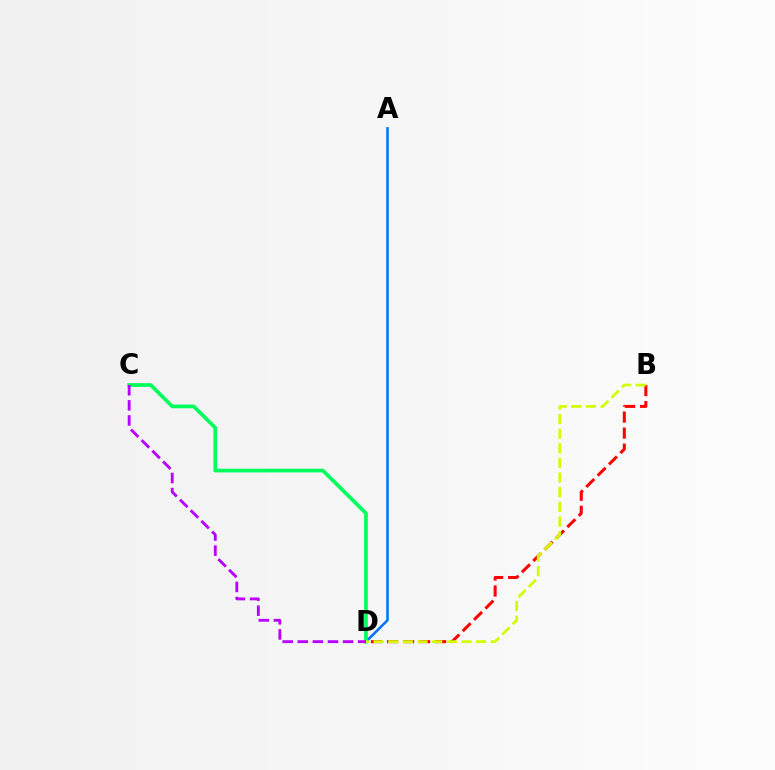{('A', 'D'): [{'color': '#0074ff', 'line_style': 'solid', 'thickness': 1.83}], ('B', 'D'): [{'color': '#ff0000', 'line_style': 'dashed', 'thickness': 2.18}, {'color': '#d1ff00', 'line_style': 'dashed', 'thickness': 1.99}], ('C', 'D'): [{'color': '#00ff5c', 'line_style': 'solid', 'thickness': 2.66}, {'color': '#b900ff', 'line_style': 'dashed', 'thickness': 2.05}]}